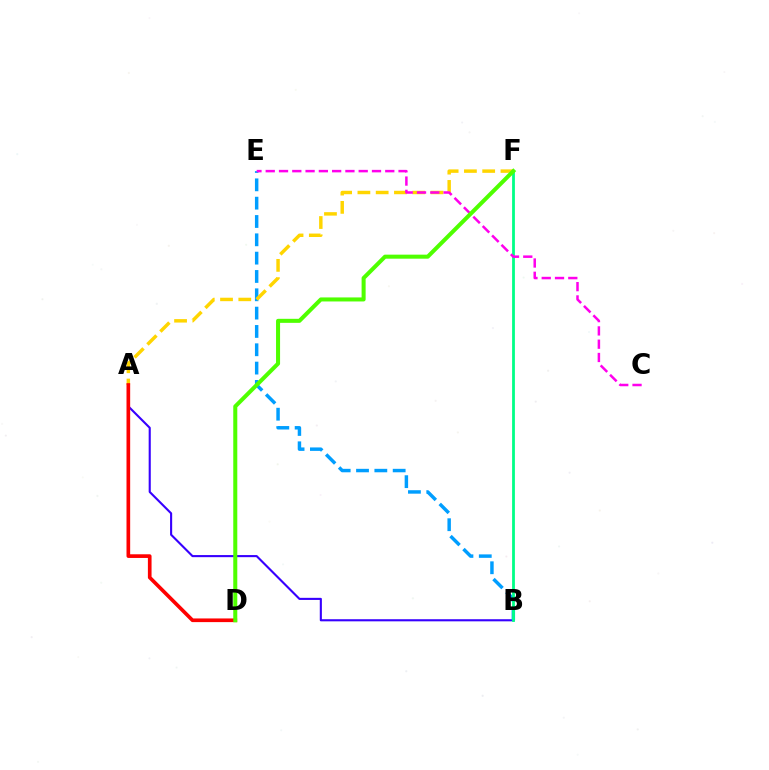{('A', 'B'): [{'color': '#3700ff', 'line_style': 'solid', 'thickness': 1.52}], ('B', 'E'): [{'color': '#009eff', 'line_style': 'dashed', 'thickness': 2.49}], ('B', 'F'): [{'color': '#00ff86', 'line_style': 'solid', 'thickness': 2.01}], ('A', 'F'): [{'color': '#ffd500', 'line_style': 'dashed', 'thickness': 2.48}], ('A', 'D'): [{'color': '#ff0000', 'line_style': 'solid', 'thickness': 2.64}], ('C', 'E'): [{'color': '#ff00ed', 'line_style': 'dashed', 'thickness': 1.8}], ('D', 'F'): [{'color': '#4fff00', 'line_style': 'solid', 'thickness': 2.9}]}